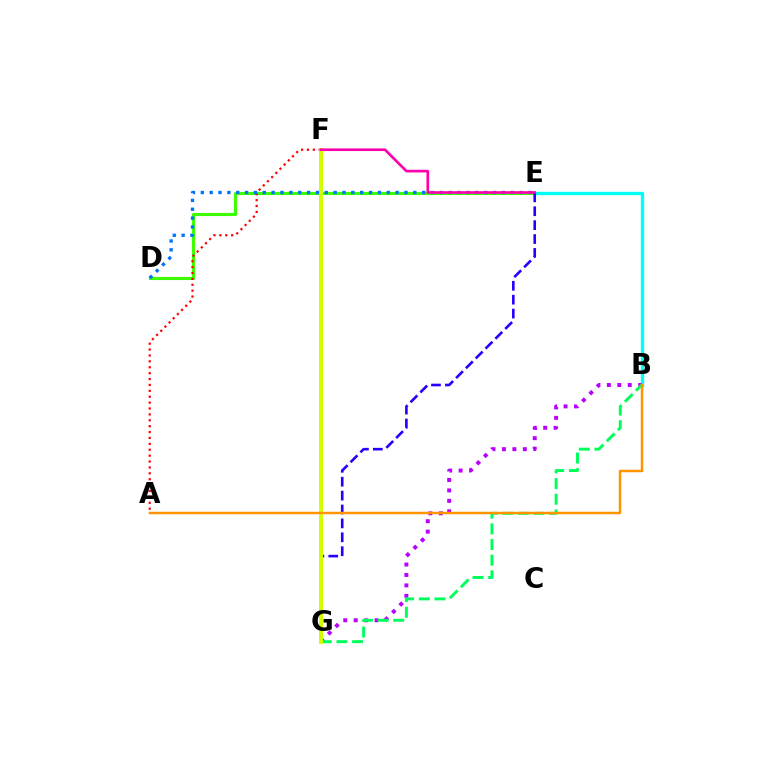{('D', 'E'): [{'color': '#3dff00', 'line_style': 'solid', 'thickness': 2.23}, {'color': '#0074ff', 'line_style': 'dotted', 'thickness': 2.41}], ('B', 'E'): [{'color': '#00fff6', 'line_style': 'solid', 'thickness': 2.42}], ('B', 'G'): [{'color': '#b900ff', 'line_style': 'dotted', 'thickness': 2.84}, {'color': '#00ff5c', 'line_style': 'dashed', 'thickness': 2.12}], ('A', 'F'): [{'color': '#ff0000', 'line_style': 'dotted', 'thickness': 1.6}], ('E', 'G'): [{'color': '#2500ff', 'line_style': 'dashed', 'thickness': 1.89}], ('F', 'G'): [{'color': '#d1ff00', 'line_style': 'solid', 'thickness': 2.87}], ('A', 'B'): [{'color': '#ff9400', 'line_style': 'solid', 'thickness': 1.77}], ('E', 'F'): [{'color': '#ff00ac', 'line_style': 'solid', 'thickness': 1.91}]}